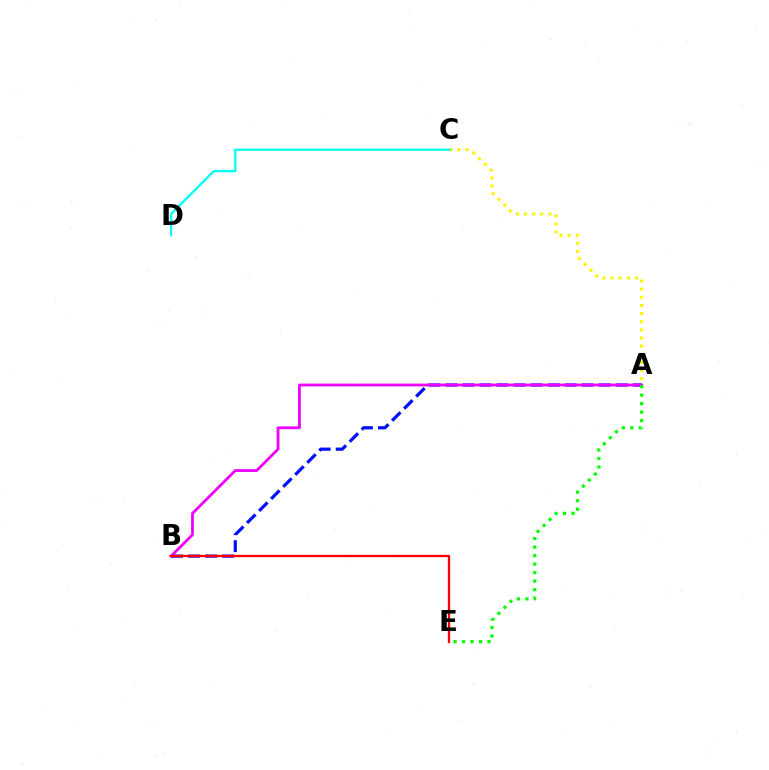{('A', 'B'): [{'color': '#0010ff', 'line_style': 'dashed', 'thickness': 2.31}, {'color': '#ee00ff', 'line_style': 'solid', 'thickness': 2.01}], ('A', 'C'): [{'color': '#fcf500', 'line_style': 'dotted', 'thickness': 2.21}], ('B', 'E'): [{'color': '#ff0000', 'line_style': 'solid', 'thickness': 1.68}], ('A', 'E'): [{'color': '#08ff00', 'line_style': 'dotted', 'thickness': 2.31}], ('C', 'D'): [{'color': '#00fff6', 'line_style': 'solid', 'thickness': 1.66}]}